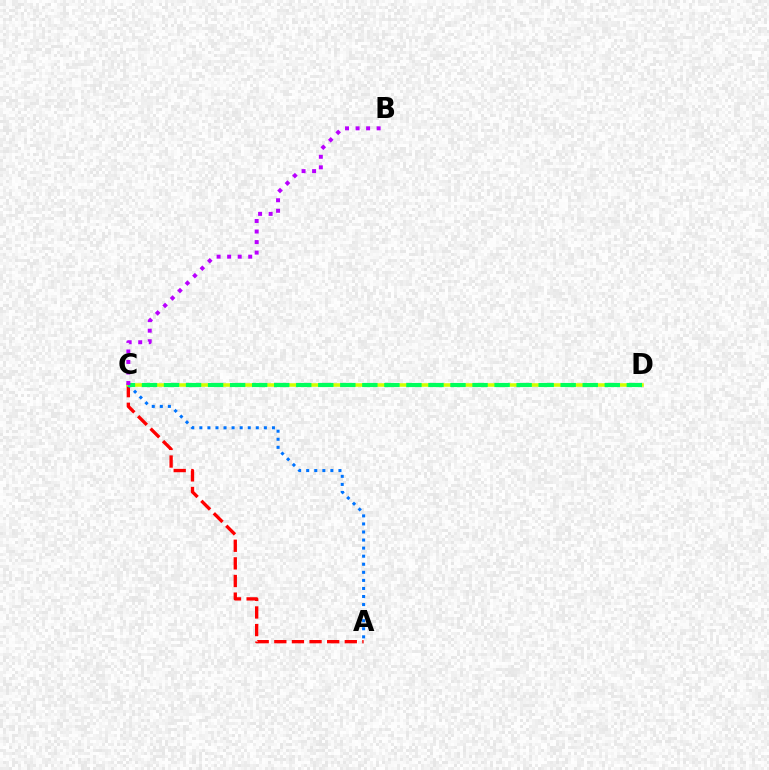{('A', 'C'): [{'color': '#ff0000', 'line_style': 'dashed', 'thickness': 2.39}, {'color': '#0074ff', 'line_style': 'dotted', 'thickness': 2.19}], ('C', 'D'): [{'color': '#d1ff00', 'line_style': 'solid', 'thickness': 2.57}, {'color': '#00ff5c', 'line_style': 'dashed', 'thickness': 2.99}], ('B', 'C'): [{'color': '#b900ff', 'line_style': 'dotted', 'thickness': 2.86}]}